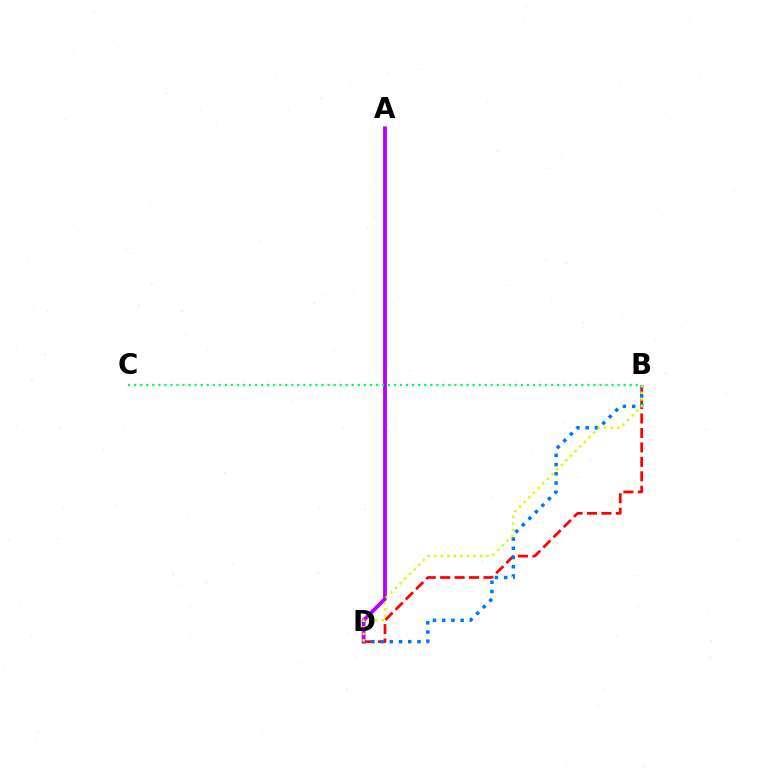{('B', 'D'): [{'color': '#ff0000', 'line_style': 'dashed', 'thickness': 1.96}, {'color': '#0074ff', 'line_style': 'dotted', 'thickness': 2.51}, {'color': '#d1ff00', 'line_style': 'dotted', 'thickness': 1.78}], ('A', 'D'): [{'color': '#b900ff', 'line_style': 'solid', 'thickness': 2.76}], ('B', 'C'): [{'color': '#00ff5c', 'line_style': 'dotted', 'thickness': 1.64}]}